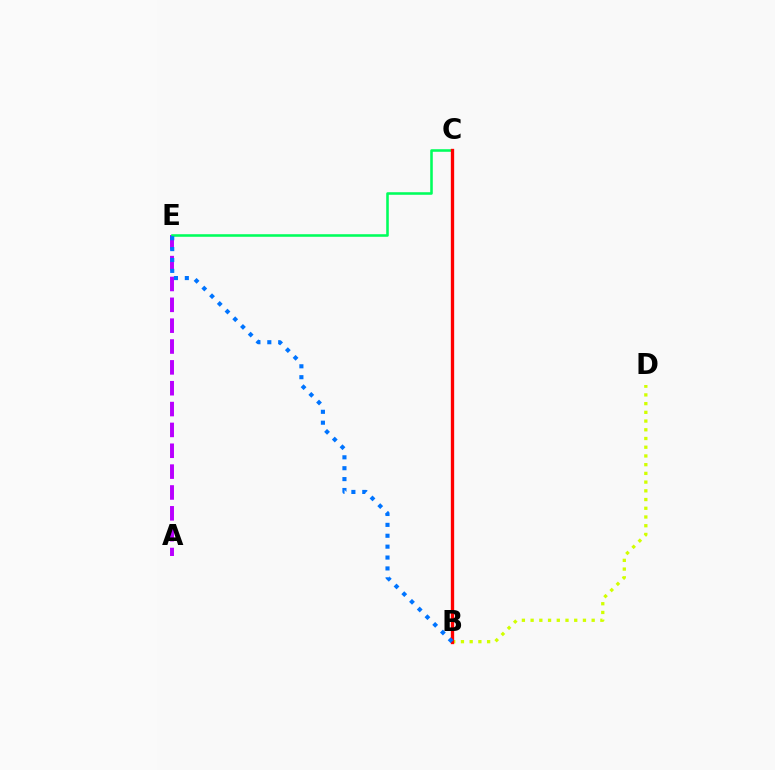{('B', 'D'): [{'color': '#d1ff00', 'line_style': 'dotted', 'thickness': 2.37}], ('A', 'E'): [{'color': '#b900ff', 'line_style': 'dashed', 'thickness': 2.83}], ('C', 'E'): [{'color': '#00ff5c', 'line_style': 'solid', 'thickness': 1.85}], ('B', 'C'): [{'color': '#ff0000', 'line_style': 'solid', 'thickness': 2.39}], ('B', 'E'): [{'color': '#0074ff', 'line_style': 'dotted', 'thickness': 2.96}]}